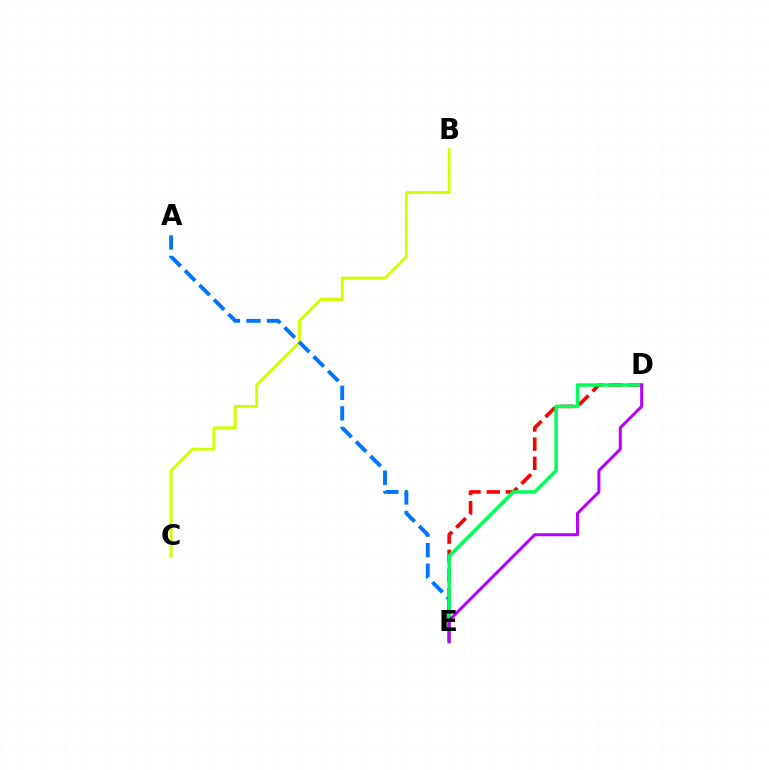{('B', 'C'): [{'color': '#d1ff00', 'line_style': 'solid', 'thickness': 2.07}], ('A', 'E'): [{'color': '#0074ff', 'line_style': 'dashed', 'thickness': 2.79}], ('D', 'E'): [{'color': '#ff0000', 'line_style': 'dashed', 'thickness': 2.61}, {'color': '#00ff5c', 'line_style': 'solid', 'thickness': 2.5}, {'color': '#b900ff', 'line_style': 'solid', 'thickness': 2.17}]}